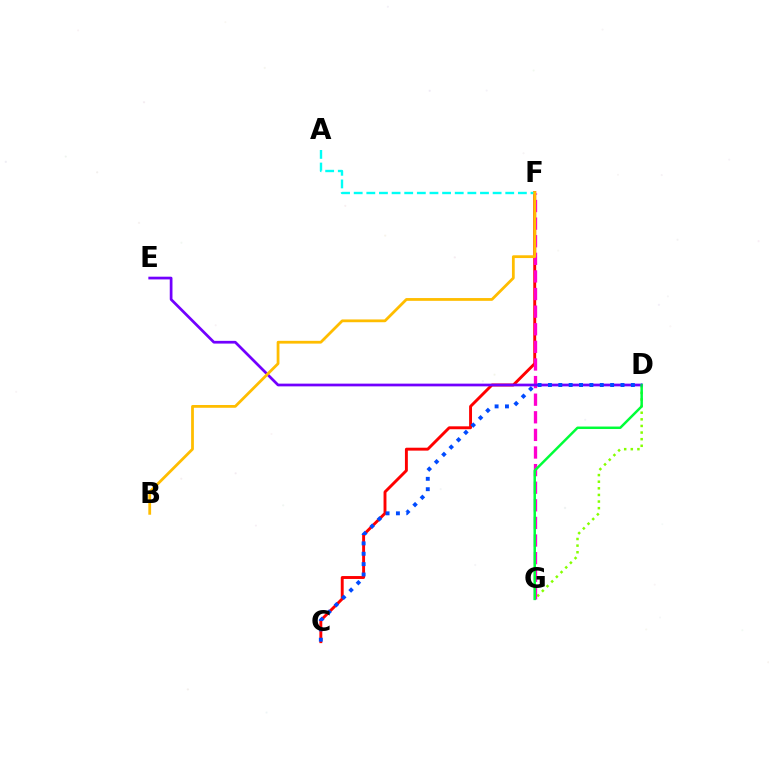{('C', 'F'): [{'color': '#ff0000', 'line_style': 'solid', 'thickness': 2.09}], ('D', 'G'): [{'color': '#84ff00', 'line_style': 'dotted', 'thickness': 1.8}, {'color': '#00ff39', 'line_style': 'solid', 'thickness': 1.79}], ('A', 'F'): [{'color': '#00fff6', 'line_style': 'dashed', 'thickness': 1.72}], ('F', 'G'): [{'color': '#ff00cf', 'line_style': 'dashed', 'thickness': 2.39}], ('D', 'E'): [{'color': '#7200ff', 'line_style': 'solid', 'thickness': 1.96}], ('B', 'F'): [{'color': '#ffbd00', 'line_style': 'solid', 'thickness': 2.0}], ('C', 'D'): [{'color': '#004bff', 'line_style': 'dotted', 'thickness': 2.82}]}